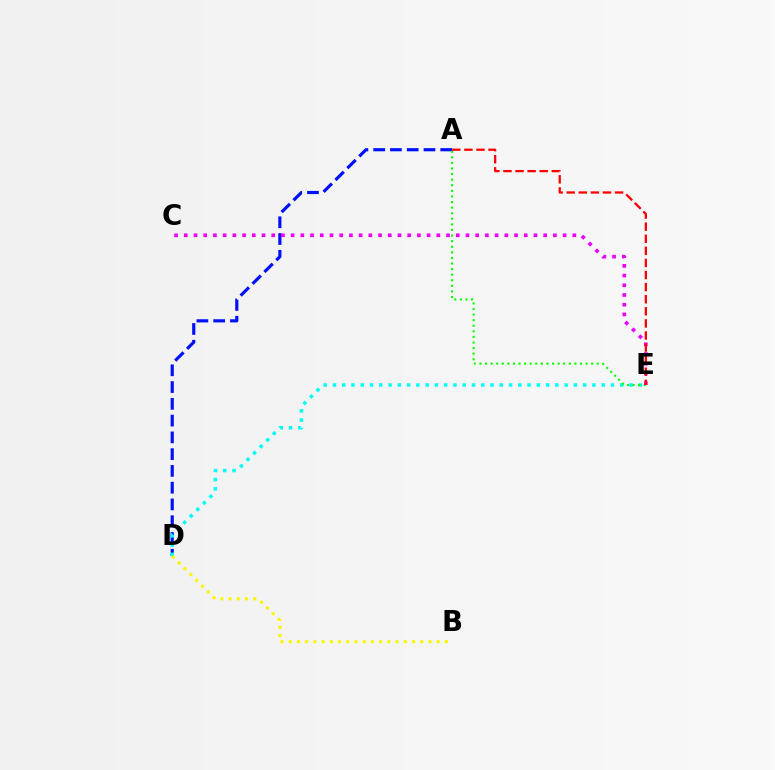{('A', 'D'): [{'color': '#0010ff', 'line_style': 'dashed', 'thickness': 2.28}], ('D', 'E'): [{'color': '#00fff6', 'line_style': 'dotted', 'thickness': 2.52}], ('B', 'D'): [{'color': '#fcf500', 'line_style': 'dotted', 'thickness': 2.23}], ('A', 'E'): [{'color': '#08ff00', 'line_style': 'dotted', 'thickness': 1.52}, {'color': '#ff0000', 'line_style': 'dashed', 'thickness': 1.64}], ('C', 'E'): [{'color': '#ee00ff', 'line_style': 'dotted', 'thickness': 2.64}]}